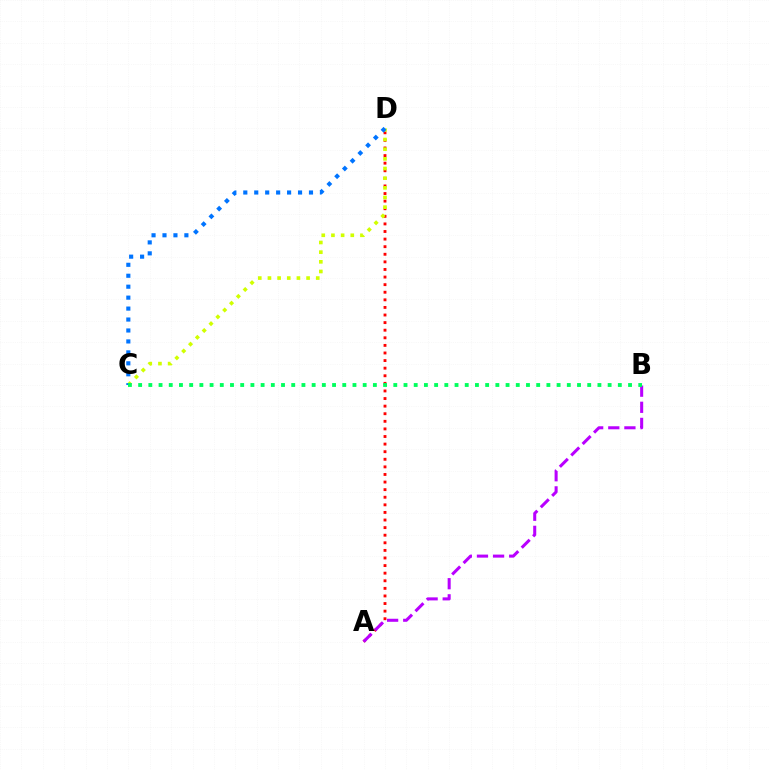{('A', 'D'): [{'color': '#ff0000', 'line_style': 'dotted', 'thickness': 2.06}], ('A', 'B'): [{'color': '#b900ff', 'line_style': 'dashed', 'thickness': 2.19}], ('C', 'D'): [{'color': '#d1ff00', 'line_style': 'dotted', 'thickness': 2.63}, {'color': '#0074ff', 'line_style': 'dotted', 'thickness': 2.97}], ('B', 'C'): [{'color': '#00ff5c', 'line_style': 'dotted', 'thickness': 2.77}]}